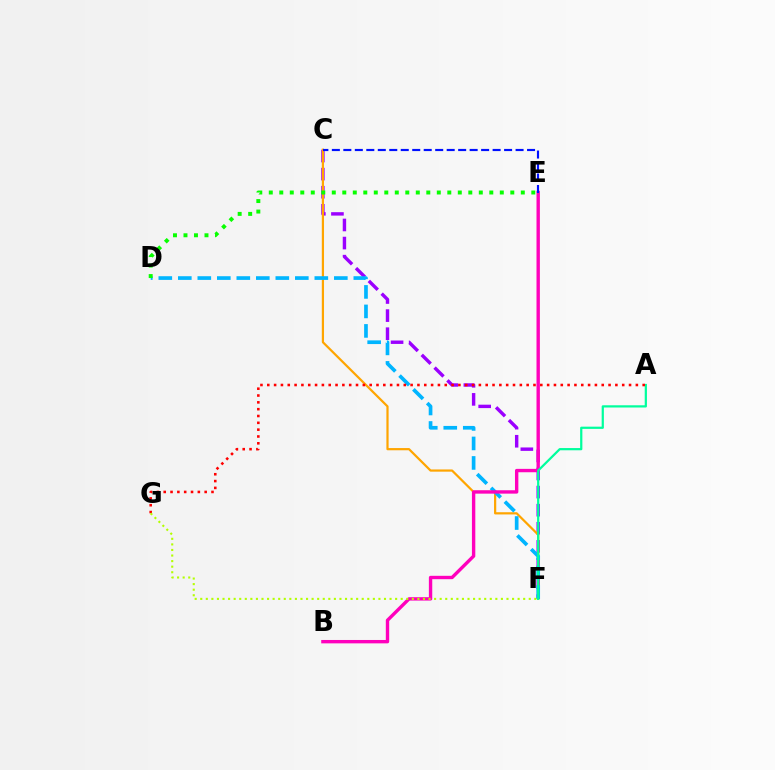{('C', 'F'): [{'color': '#9b00ff', 'line_style': 'dashed', 'thickness': 2.46}, {'color': '#ffa500', 'line_style': 'solid', 'thickness': 1.59}], ('D', 'F'): [{'color': '#00b5ff', 'line_style': 'dashed', 'thickness': 2.65}], ('B', 'E'): [{'color': '#ff00bd', 'line_style': 'solid', 'thickness': 2.43}], ('A', 'F'): [{'color': '#00ff9d', 'line_style': 'solid', 'thickness': 1.6}], ('C', 'E'): [{'color': '#0010ff', 'line_style': 'dashed', 'thickness': 1.56}], ('A', 'G'): [{'color': '#ff0000', 'line_style': 'dotted', 'thickness': 1.85}], ('D', 'E'): [{'color': '#08ff00', 'line_style': 'dotted', 'thickness': 2.85}], ('F', 'G'): [{'color': '#b3ff00', 'line_style': 'dotted', 'thickness': 1.51}]}